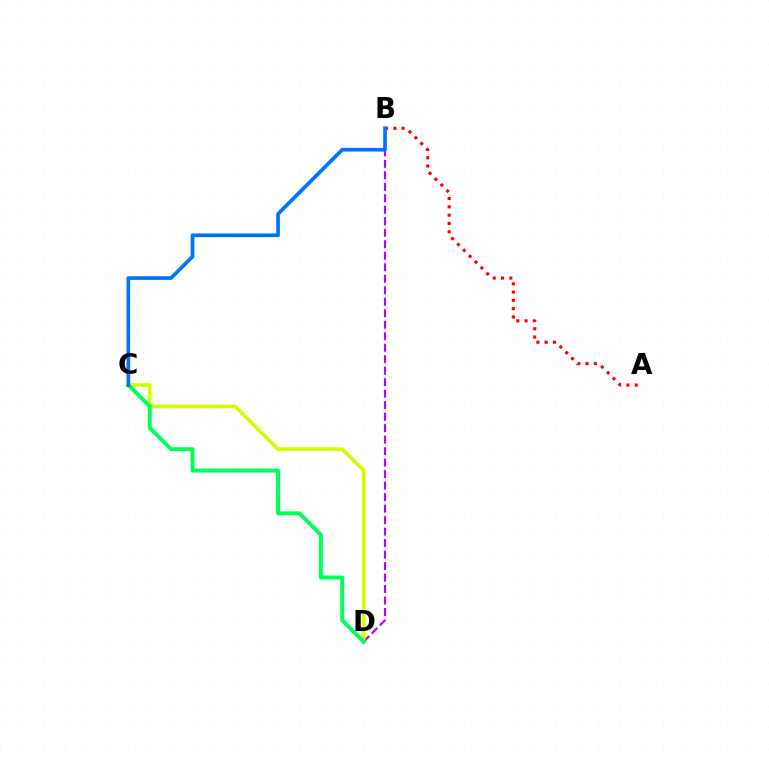{('B', 'D'): [{'color': '#b900ff', 'line_style': 'dashed', 'thickness': 1.56}], ('A', 'B'): [{'color': '#ff0000', 'line_style': 'dotted', 'thickness': 2.25}], ('C', 'D'): [{'color': '#d1ff00', 'line_style': 'solid', 'thickness': 2.64}, {'color': '#00ff5c', 'line_style': 'solid', 'thickness': 2.86}], ('B', 'C'): [{'color': '#0074ff', 'line_style': 'solid', 'thickness': 2.65}]}